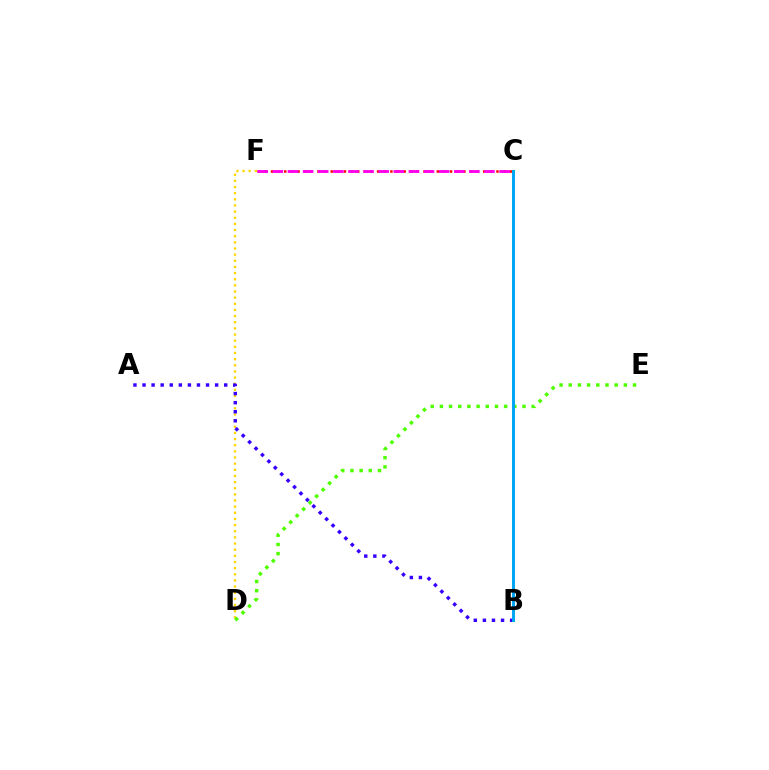{('D', 'F'): [{'color': '#ffd500', 'line_style': 'dotted', 'thickness': 1.67}], ('A', 'B'): [{'color': '#3700ff', 'line_style': 'dotted', 'thickness': 2.47}], ('C', 'F'): [{'color': '#ff0000', 'line_style': 'dotted', 'thickness': 1.8}, {'color': '#ff00ed', 'line_style': 'dashed', 'thickness': 2.05}], ('D', 'E'): [{'color': '#4fff00', 'line_style': 'dotted', 'thickness': 2.49}], ('B', 'C'): [{'color': '#00ff86', 'line_style': 'solid', 'thickness': 2.14}, {'color': '#009eff', 'line_style': 'solid', 'thickness': 1.99}]}